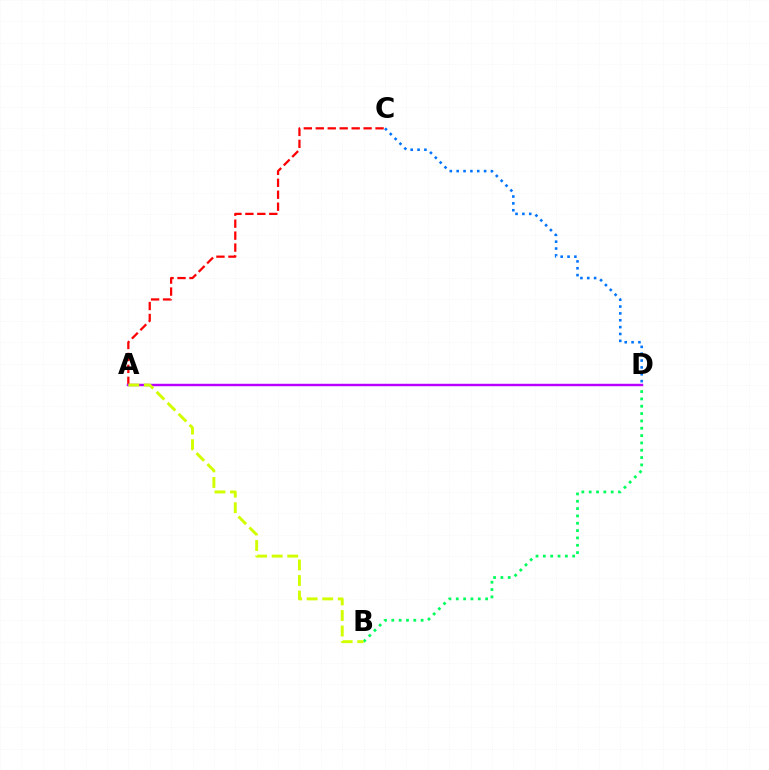{('C', 'D'): [{'color': '#0074ff', 'line_style': 'dotted', 'thickness': 1.86}], ('A', 'C'): [{'color': '#ff0000', 'line_style': 'dashed', 'thickness': 1.62}], ('B', 'D'): [{'color': '#00ff5c', 'line_style': 'dotted', 'thickness': 1.99}], ('A', 'D'): [{'color': '#b900ff', 'line_style': 'solid', 'thickness': 1.76}], ('A', 'B'): [{'color': '#d1ff00', 'line_style': 'dashed', 'thickness': 2.11}]}